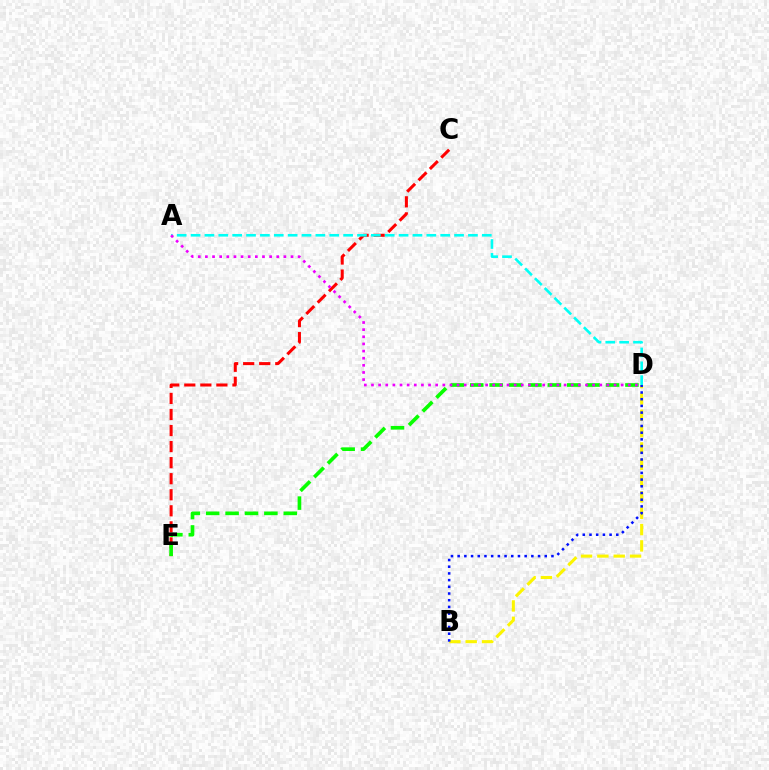{('B', 'D'): [{'color': '#fcf500', 'line_style': 'dashed', 'thickness': 2.22}, {'color': '#0010ff', 'line_style': 'dotted', 'thickness': 1.82}], ('C', 'E'): [{'color': '#ff0000', 'line_style': 'dashed', 'thickness': 2.18}], ('D', 'E'): [{'color': '#08ff00', 'line_style': 'dashed', 'thickness': 2.64}], ('A', 'D'): [{'color': '#00fff6', 'line_style': 'dashed', 'thickness': 1.88}, {'color': '#ee00ff', 'line_style': 'dotted', 'thickness': 1.94}]}